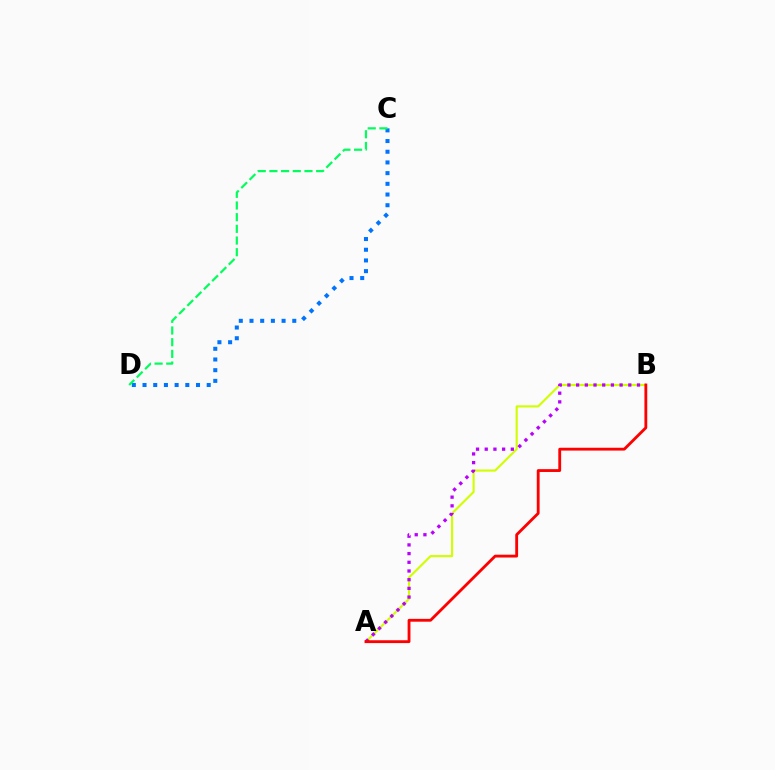{('A', 'B'): [{'color': '#d1ff00', 'line_style': 'solid', 'thickness': 1.53}, {'color': '#b900ff', 'line_style': 'dotted', 'thickness': 2.36}, {'color': '#ff0000', 'line_style': 'solid', 'thickness': 2.04}], ('C', 'D'): [{'color': '#0074ff', 'line_style': 'dotted', 'thickness': 2.91}, {'color': '#00ff5c', 'line_style': 'dashed', 'thickness': 1.59}]}